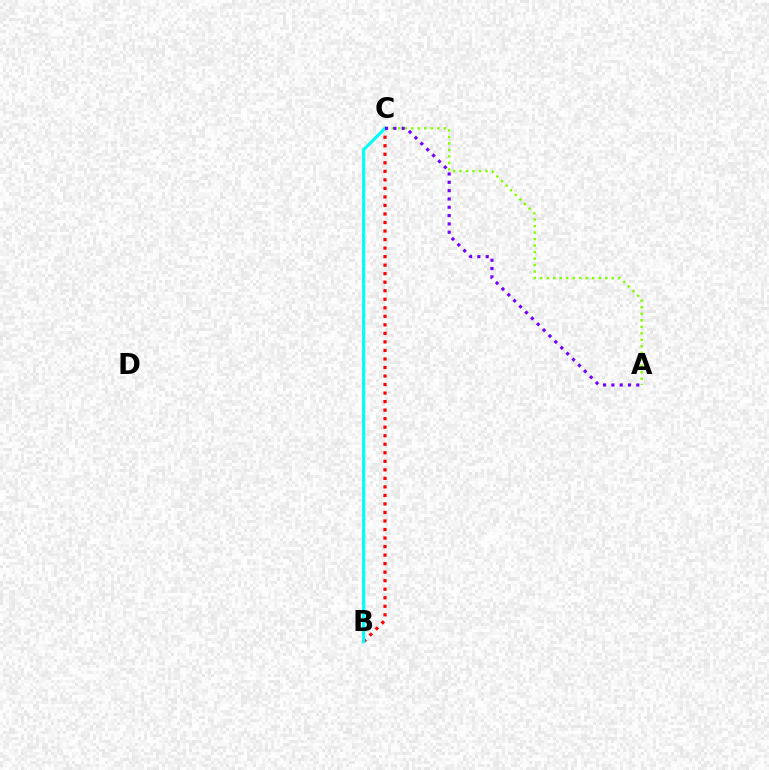{('B', 'C'): [{'color': '#ff0000', 'line_style': 'dotted', 'thickness': 2.32}, {'color': '#00fff6', 'line_style': 'solid', 'thickness': 2.26}], ('A', 'C'): [{'color': '#84ff00', 'line_style': 'dotted', 'thickness': 1.77}, {'color': '#7200ff', 'line_style': 'dotted', 'thickness': 2.26}]}